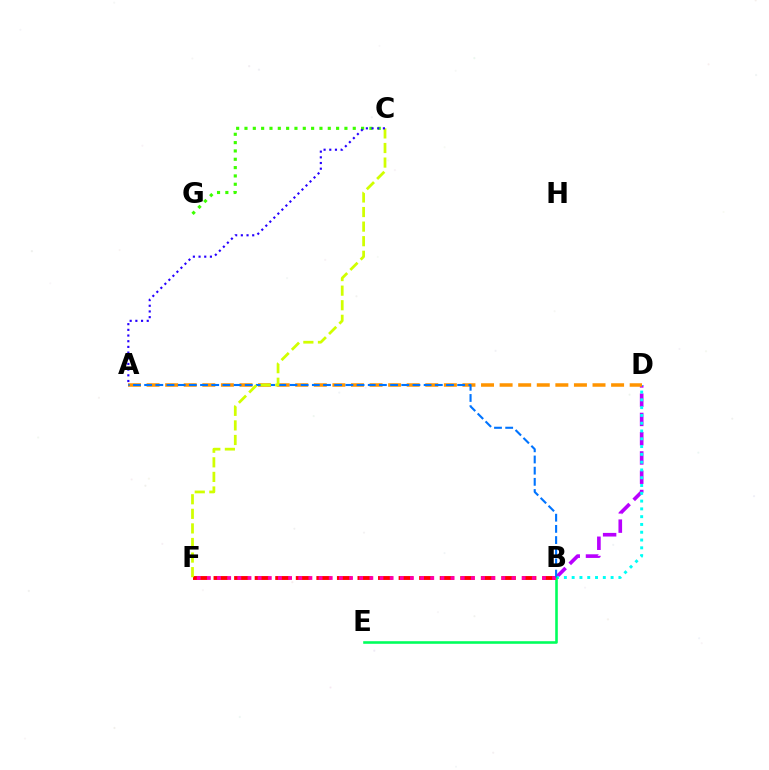{('B', 'D'): [{'color': '#b900ff', 'line_style': 'dashed', 'thickness': 2.62}, {'color': '#00fff6', 'line_style': 'dotted', 'thickness': 2.12}], ('B', 'E'): [{'color': '#00ff5c', 'line_style': 'solid', 'thickness': 1.87}], ('A', 'D'): [{'color': '#ff9400', 'line_style': 'dashed', 'thickness': 2.52}], ('B', 'F'): [{'color': '#ff0000', 'line_style': 'dashed', 'thickness': 2.79}, {'color': '#ff00ac', 'line_style': 'dotted', 'thickness': 2.76}], ('C', 'G'): [{'color': '#3dff00', 'line_style': 'dotted', 'thickness': 2.26}], ('A', 'B'): [{'color': '#0074ff', 'line_style': 'dashed', 'thickness': 1.52}], ('C', 'F'): [{'color': '#d1ff00', 'line_style': 'dashed', 'thickness': 1.98}], ('A', 'C'): [{'color': '#2500ff', 'line_style': 'dotted', 'thickness': 1.54}]}